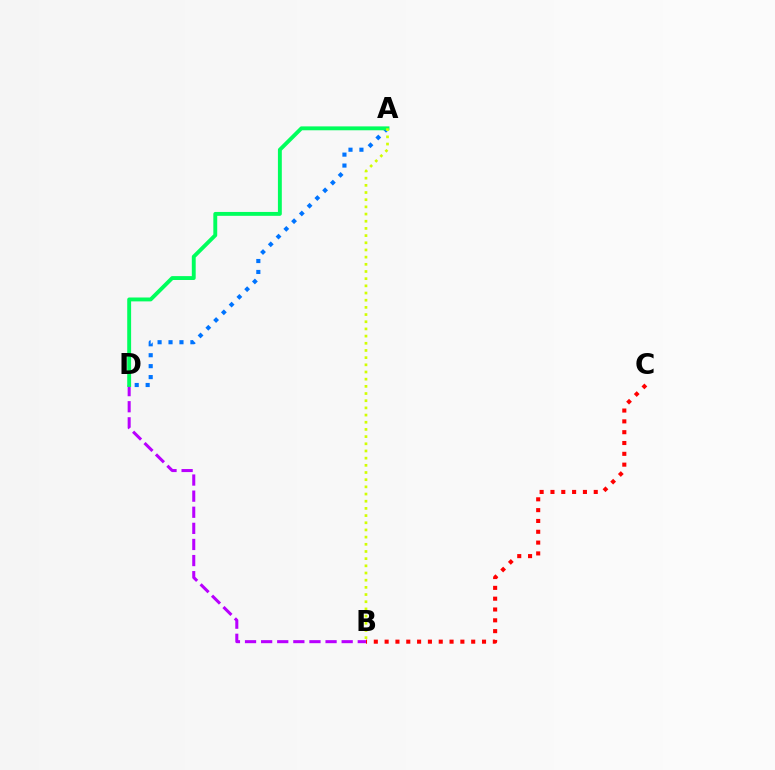{('B', 'C'): [{'color': '#ff0000', 'line_style': 'dotted', 'thickness': 2.94}], ('B', 'D'): [{'color': '#b900ff', 'line_style': 'dashed', 'thickness': 2.19}], ('A', 'D'): [{'color': '#0074ff', 'line_style': 'dotted', 'thickness': 2.97}, {'color': '#00ff5c', 'line_style': 'solid', 'thickness': 2.8}], ('A', 'B'): [{'color': '#d1ff00', 'line_style': 'dotted', 'thickness': 1.95}]}